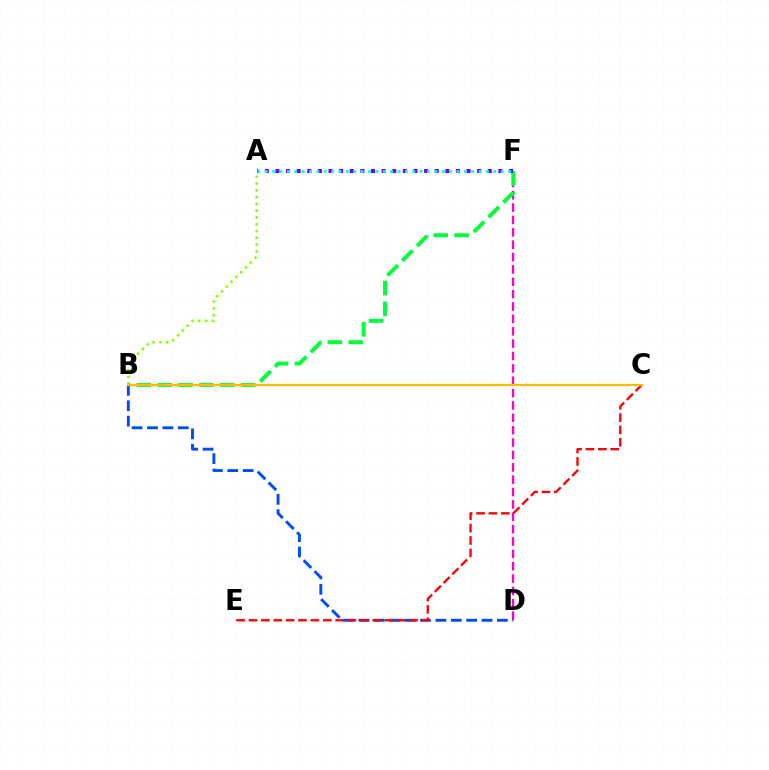{('A', 'B'): [{'color': '#84ff00', 'line_style': 'dotted', 'thickness': 1.85}], ('D', 'F'): [{'color': '#ff00cf', 'line_style': 'dashed', 'thickness': 1.68}], ('B', 'F'): [{'color': '#00ff39', 'line_style': 'dashed', 'thickness': 2.84}], ('A', 'F'): [{'color': '#7200ff', 'line_style': 'dotted', 'thickness': 2.88}, {'color': '#00fff6', 'line_style': 'dotted', 'thickness': 2.0}], ('B', 'D'): [{'color': '#004bff', 'line_style': 'dashed', 'thickness': 2.09}], ('C', 'E'): [{'color': '#ff0000', 'line_style': 'dashed', 'thickness': 1.68}], ('B', 'C'): [{'color': '#ffbd00', 'line_style': 'solid', 'thickness': 1.65}]}